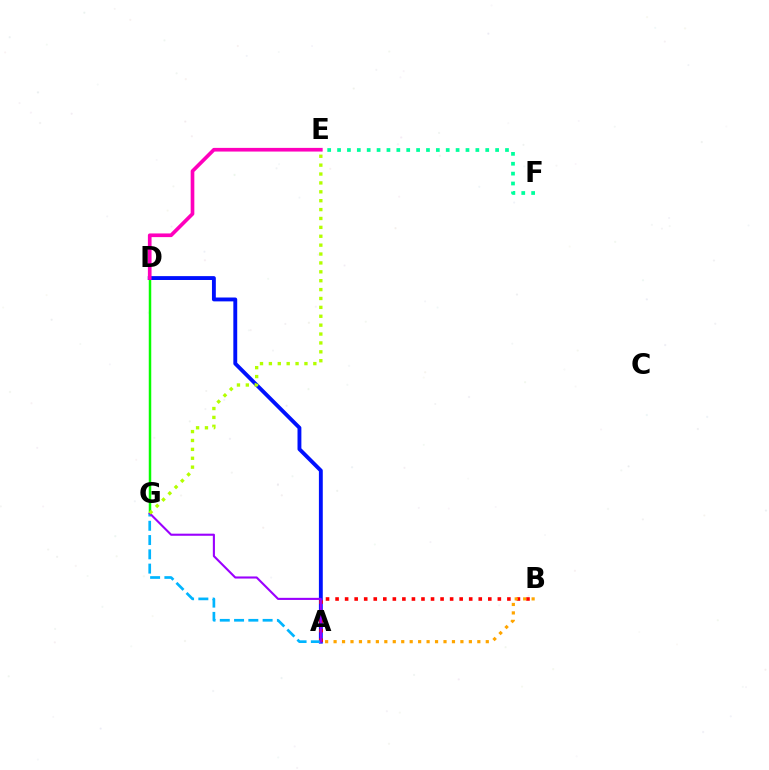{('D', 'G'): [{'color': '#08ff00', 'line_style': 'solid', 'thickness': 1.79}], ('E', 'F'): [{'color': '#00ff9d', 'line_style': 'dotted', 'thickness': 2.68}], ('A', 'D'): [{'color': '#0010ff', 'line_style': 'solid', 'thickness': 2.79}], ('A', 'B'): [{'color': '#ff0000', 'line_style': 'dotted', 'thickness': 2.59}, {'color': '#ffa500', 'line_style': 'dotted', 'thickness': 2.3}], ('D', 'E'): [{'color': '#ff00bd', 'line_style': 'solid', 'thickness': 2.64}], ('A', 'G'): [{'color': '#00b5ff', 'line_style': 'dashed', 'thickness': 1.94}, {'color': '#9b00ff', 'line_style': 'solid', 'thickness': 1.52}], ('E', 'G'): [{'color': '#b3ff00', 'line_style': 'dotted', 'thickness': 2.42}]}